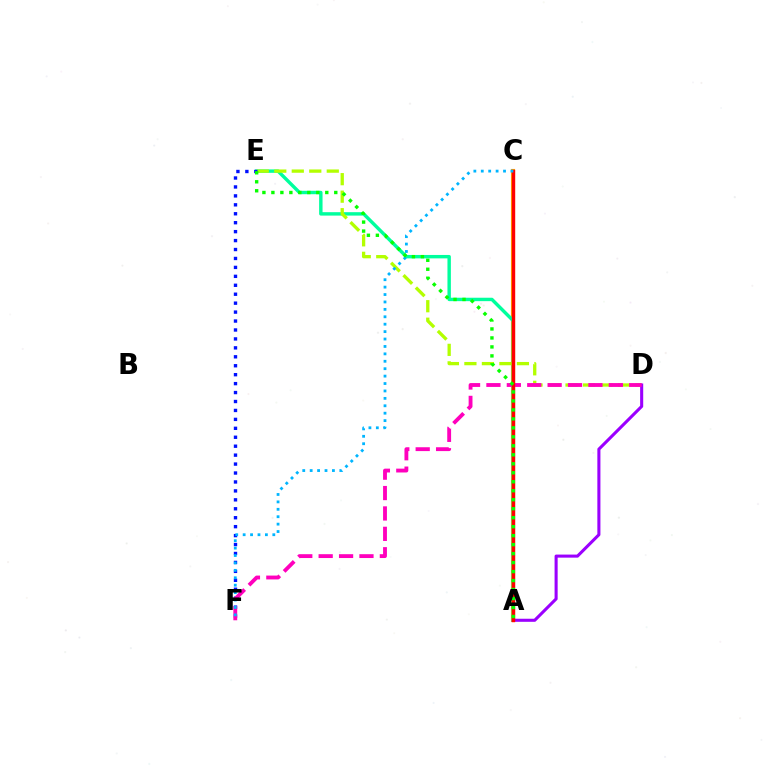{('A', 'C'): [{'color': '#ffa500', 'line_style': 'solid', 'thickness': 2.97}, {'color': '#ff0000', 'line_style': 'solid', 'thickness': 2.41}], ('A', 'E'): [{'color': '#00ff9d', 'line_style': 'solid', 'thickness': 2.46}, {'color': '#08ff00', 'line_style': 'dotted', 'thickness': 2.44}], ('D', 'E'): [{'color': '#b3ff00', 'line_style': 'dashed', 'thickness': 2.38}], ('A', 'D'): [{'color': '#9b00ff', 'line_style': 'solid', 'thickness': 2.21}], ('E', 'F'): [{'color': '#0010ff', 'line_style': 'dotted', 'thickness': 2.43}], ('D', 'F'): [{'color': '#ff00bd', 'line_style': 'dashed', 'thickness': 2.77}], ('C', 'F'): [{'color': '#00b5ff', 'line_style': 'dotted', 'thickness': 2.02}]}